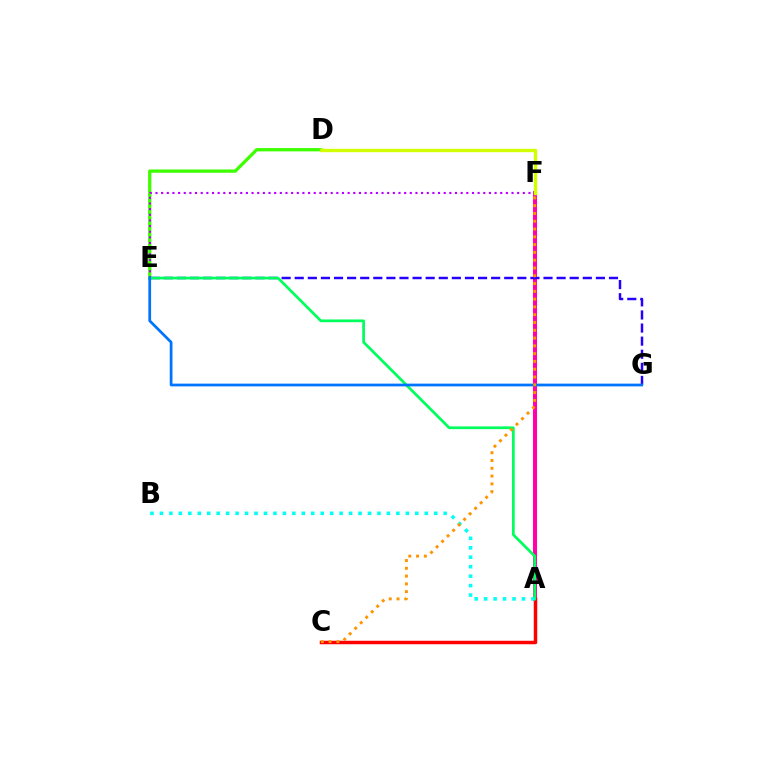{('A', 'F'): [{'color': '#ff00ac', 'line_style': 'solid', 'thickness': 2.92}], ('D', 'E'): [{'color': '#3dff00', 'line_style': 'solid', 'thickness': 2.36}], ('A', 'C'): [{'color': '#ff0000', 'line_style': 'solid', 'thickness': 2.51}], ('E', 'F'): [{'color': '#b900ff', 'line_style': 'dotted', 'thickness': 1.54}], ('E', 'G'): [{'color': '#2500ff', 'line_style': 'dashed', 'thickness': 1.78}, {'color': '#0074ff', 'line_style': 'solid', 'thickness': 1.98}], ('A', 'E'): [{'color': '#00ff5c', 'line_style': 'solid', 'thickness': 1.96}], ('A', 'B'): [{'color': '#00fff6', 'line_style': 'dotted', 'thickness': 2.57}], ('D', 'F'): [{'color': '#d1ff00', 'line_style': 'solid', 'thickness': 2.42}], ('C', 'F'): [{'color': '#ff9400', 'line_style': 'dotted', 'thickness': 2.12}]}